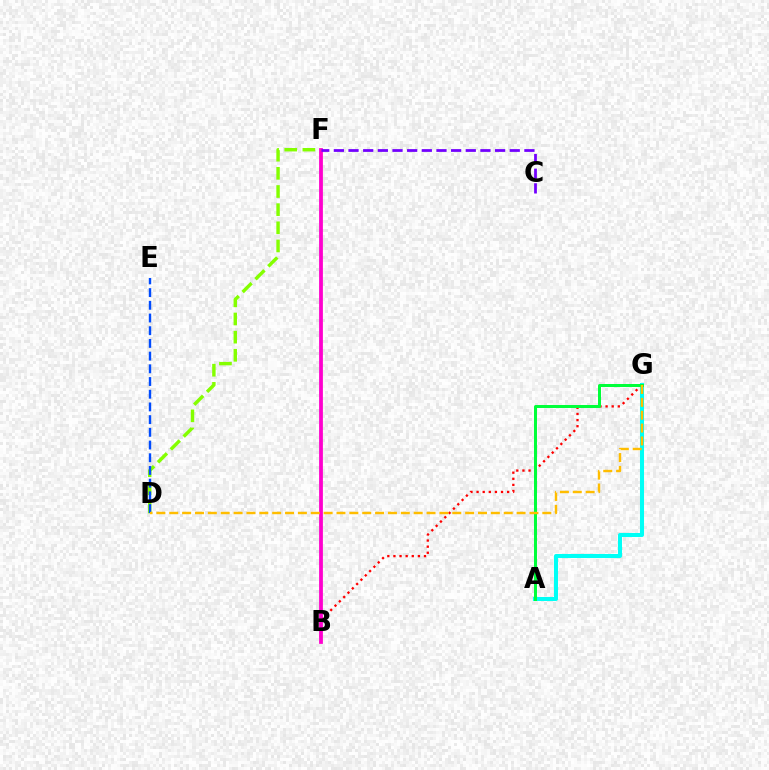{('B', 'G'): [{'color': '#ff0000', 'line_style': 'dotted', 'thickness': 1.66}], ('B', 'F'): [{'color': '#ff00cf', 'line_style': 'solid', 'thickness': 2.72}], ('D', 'F'): [{'color': '#84ff00', 'line_style': 'dashed', 'thickness': 2.47}], ('C', 'F'): [{'color': '#7200ff', 'line_style': 'dashed', 'thickness': 1.99}], ('D', 'E'): [{'color': '#004bff', 'line_style': 'dashed', 'thickness': 1.73}], ('A', 'G'): [{'color': '#00fff6', 'line_style': 'solid', 'thickness': 2.91}, {'color': '#00ff39', 'line_style': 'solid', 'thickness': 2.15}], ('D', 'G'): [{'color': '#ffbd00', 'line_style': 'dashed', 'thickness': 1.75}]}